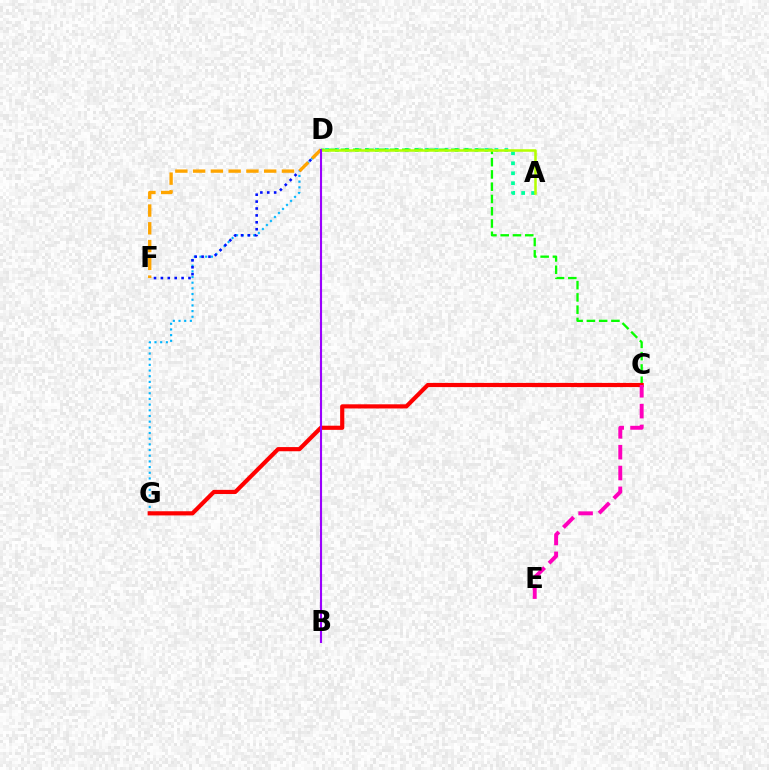{('A', 'D'): [{'color': '#00ff9d', 'line_style': 'dotted', 'thickness': 2.71}, {'color': '#b3ff00', 'line_style': 'solid', 'thickness': 1.83}], ('C', 'D'): [{'color': '#08ff00', 'line_style': 'dashed', 'thickness': 1.67}], ('D', 'G'): [{'color': '#00b5ff', 'line_style': 'dotted', 'thickness': 1.54}], ('C', 'G'): [{'color': '#ff0000', 'line_style': 'solid', 'thickness': 3.0}], ('D', 'F'): [{'color': '#0010ff', 'line_style': 'dotted', 'thickness': 1.87}, {'color': '#ffa500', 'line_style': 'dashed', 'thickness': 2.41}], ('C', 'E'): [{'color': '#ff00bd', 'line_style': 'dashed', 'thickness': 2.83}], ('B', 'D'): [{'color': '#9b00ff', 'line_style': 'solid', 'thickness': 1.52}]}